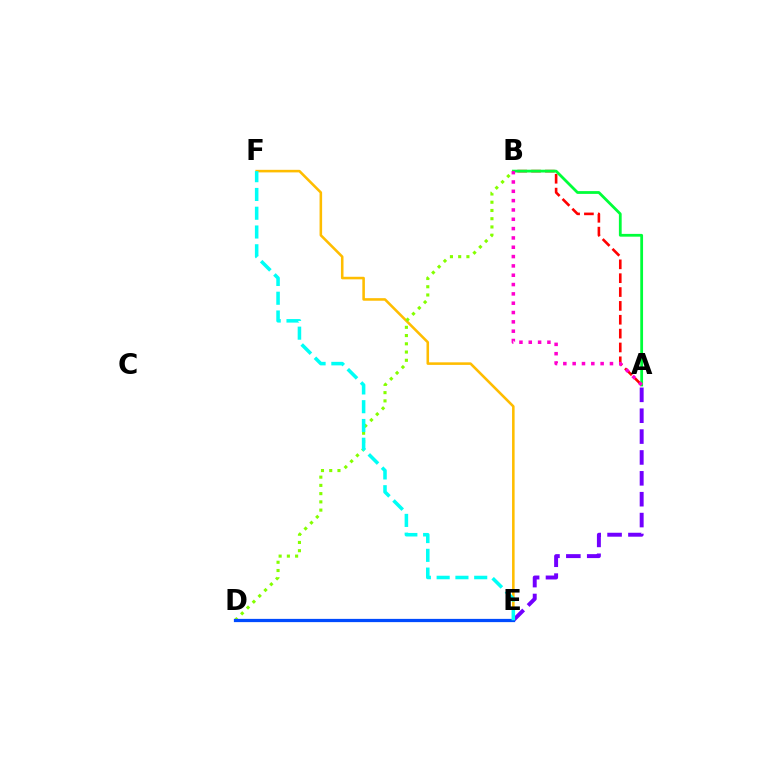{('A', 'E'): [{'color': '#7200ff', 'line_style': 'dashed', 'thickness': 2.84}], ('A', 'B'): [{'color': '#ff0000', 'line_style': 'dashed', 'thickness': 1.88}, {'color': '#00ff39', 'line_style': 'solid', 'thickness': 2.0}, {'color': '#ff00cf', 'line_style': 'dotted', 'thickness': 2.53}], ('E', 'F'): [{'color': '#ffbd00', 'line_style': 'solid', 'thickness': 1.85}, {'color': '#00fff6', 'line_style': 'dashed', 'thickness': 2.55}], ('B', 'D'): [{'color': '#84ff00', 'line_style': 'dotted', 'thickness': 2.24}], ('D', 'E'): [{'color': '#004bff', 'line_style': 'solid', 'thickness': 2.33}]}